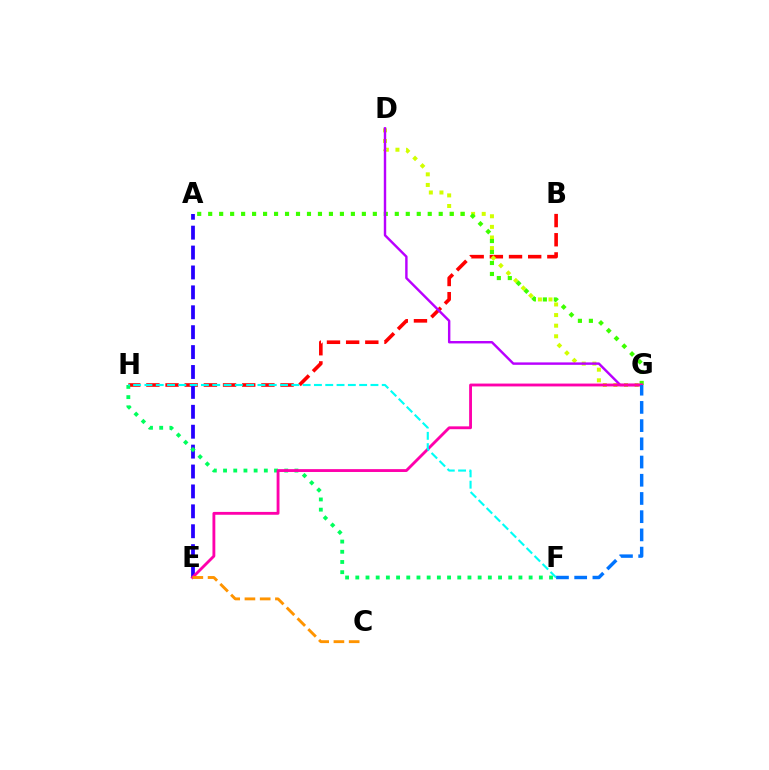{('B', 'H'): [{'color': '#ff0000', 'line_style': 'dashed', 'thickness': 2.6}], ('A', 'E'): [{'color': '#2500ff', 'line_style': 'dashed', 'thickness': 2.7}], ('D', 'G'): [{'color': '#d1ff00', 'line_style': 'dotted', 'thickness': 2.88}, {'color': '#b900ff', 'line_style': 'solid', 'thickness': 1.74}], ('A', 'G'): [{'color': '#3dff00', 'line_style': 'dotted', 'thickness': 2.98}], ('F', 'H'): [{'color': '#00ff5c', 'line_style': 'dotted', 'thickness': 2.77}, {'color': '#00fff6', 'line_style': 'dashed', 'thickness': 1.54}], ('E', 'G'): [{'color': '#ff00ac', 'line_style': 'solid', 'thickness': 2.05}], ('C', 'E'): [{'color': '#ff9400', 'line_style': 'dashed', 'thickness': 2.07}], ('F', 'G'): [{'color': '#0074ff', 'line_style': 'dashed', 'thickness': 2.47}]}